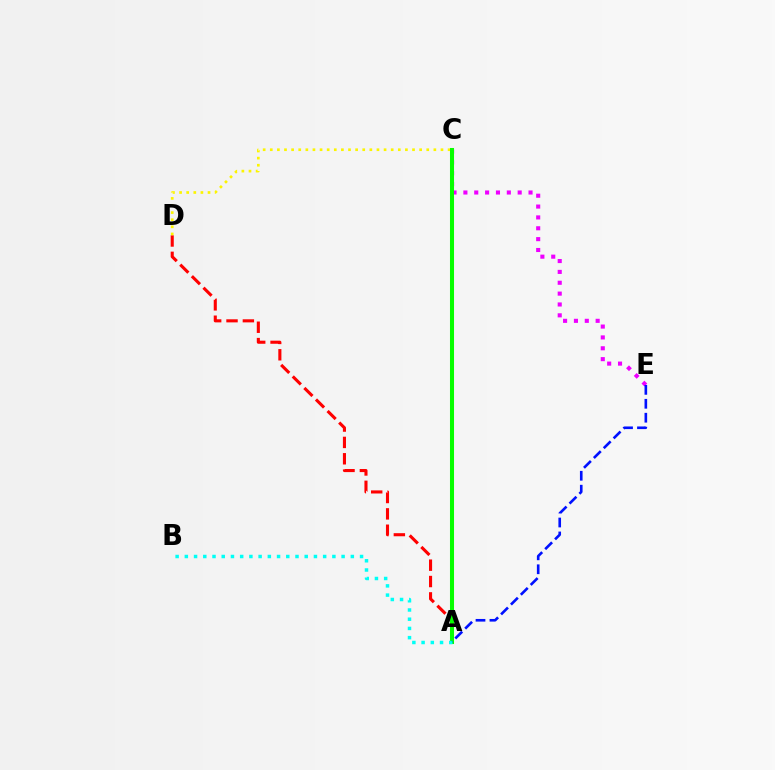{('C', 'E'): [{'color': '#ee00ff', 'line_style': 'dotted', 'thickness': 2.95}], ('A', 'D'): [{'color': '#ff0000', 'line_style': 'dashed', 'thickness': 2.22}], ('C', 'D'): [{'color': '#fcf500', 'line_style': 'dotted', 'thickness': 1.93}], ('A', 'C'): [{'color': '#08ff00', 'line_style': 'solid', 'thickness': 2.92}], ('A', 'B'): [{'color': '#00fff6', 'line_style': 'dotted', 'thickness': 2.51}], ('A', 'E'): [{'color': '#0010ff', 'line_style': 'dashed', 'thickness': 1.89}]}